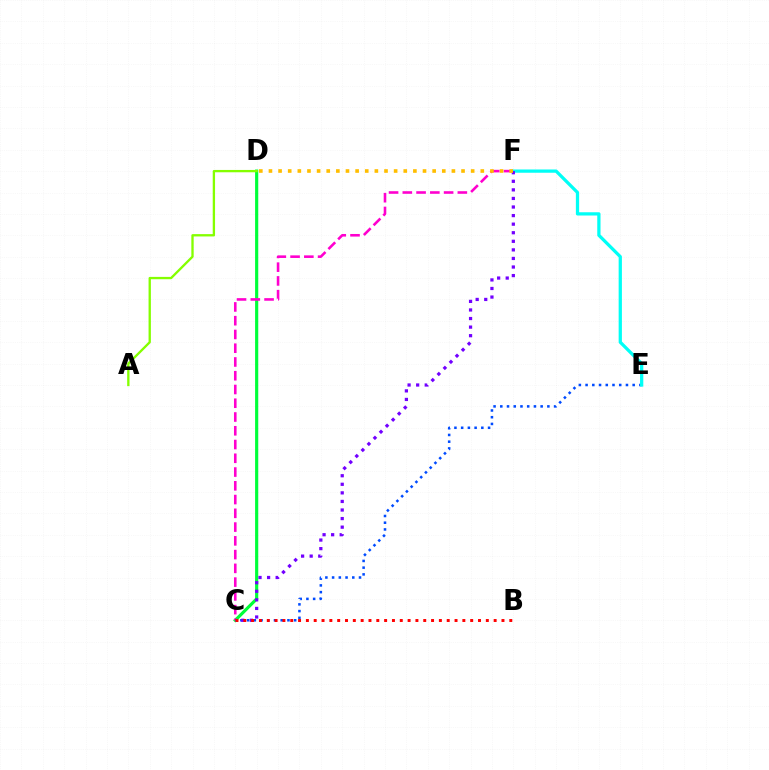{('C', 'E'): [{'color': '#004bff', 'line_style': 'dotted', 'thickness': 1.83}], ('C', 'D'): [{'color': '#00ff39', 'line_style': 'solid', 'thickness': 2.27}], ('C', 'F'): [{'color': '#ff00cf', 'line_style': 'dashed', 'thickness': 1.87}, {'color': '#7200ff', 'line_style': 'dotted', 'thickness': 2.33}], ('E', 'F'): [{'color': '#00fff6', 'line_style': 'solid', 'thickness': 2.35}], ('A', 'D'): [{'color': '#84ff00', 'line_style': 'solid', 'thickness': 1.67}], ('B', 'C'): [{'color': '#ff0000', 'line_style': 'dotted', 'thickness': 2.13}], ('D', 'F'): [{'color': '#ffbd00', 'line_style': 'dotted', 'thickness': 2.62}]}